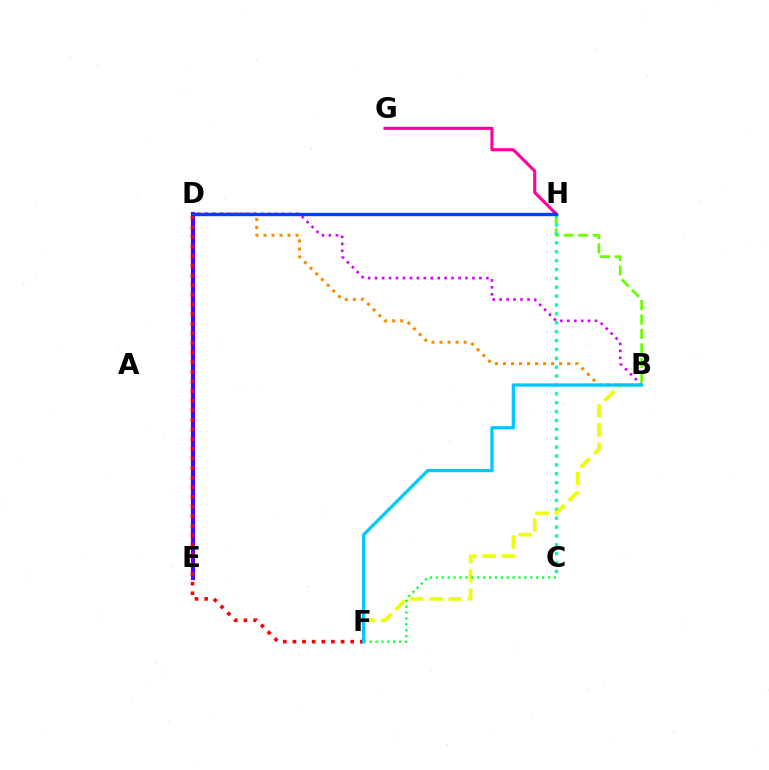{('G', 'H'): [{'color': '#ff00a0', 'line_style': 'solid', 'thickness': 2.23}], ('D', 'E'): [{'color': '#4f00ff', 'line_style': 'solid', 'thickness': 3.0}], ('B', 'D'): [{'color': '#ff8800', 'line_style': 'dotted', 'thickness': 2.18}, {'color': '#d600ff', 'line_style': 'dotted', 'thickness': 1.89}], ('B', 'H'): [{'color': '#66ff00', 'line_style': 'dashed', 'thickness': 1.97}], ('C', 'H'): [{'color': '#00ffaf', 'line_style': 'dotted', 'thickness': 2.41}], ('B', 'F'): [{'color': '#eeff00', 'line_style': 'dashed', 'thickness': 2.6}, {'color': '#00c7ff', 'line_style': 'solid', 'thickness': 2.36}], ('C', 'F'): [{'color': '#00ff27', 'line_style': 'dotted', 'thickness': 1.6}], ('D', 'H'): [{'color': '#003fff', 'line_style': 'solid', 'thickness': 2.44}], ('D', 'F'): [{'color': '#ff0000', 'line_style': 'dotted', 'thickness': 2.62}]}